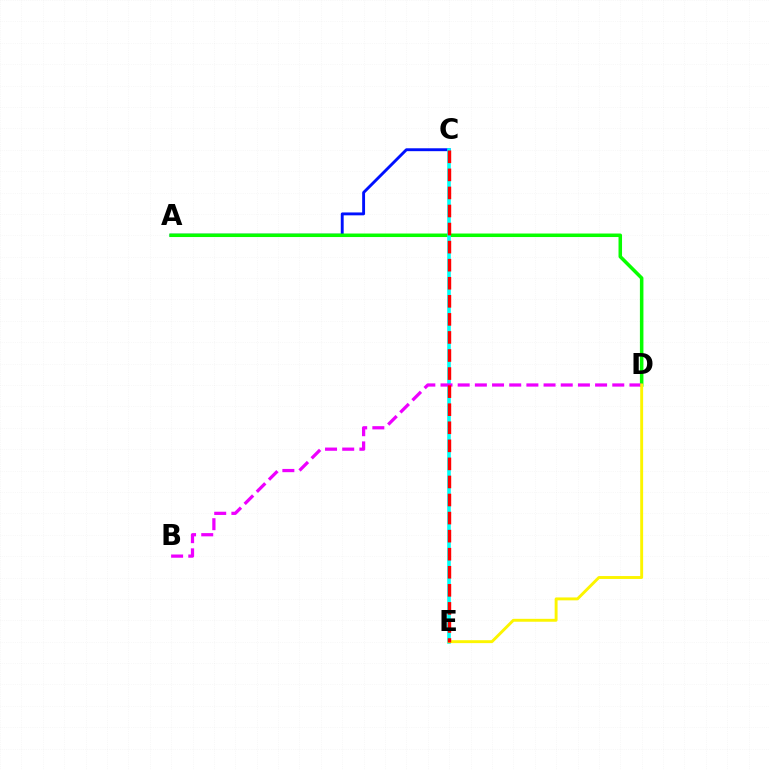{('A', 'C'): [{'color': '#0010ff', 'line_style': 'solid', 'thickness': 2.08}], ('A', 'D'): [{'color': '#08ff00', 'line_style': 'solid', 'thickness': 2.54}], ('C', 'E'): [{'color': '#00fff6', 'line_style': 'solid', 'thickness': 2.61}, {'color': '#ff0000', 'line_style': 'dashed', 'thickness': 2.45}], ('B', 'D'): [{'color': '#ee00ff', 'line_style': 'dashed', 'thickness': 2.33}], ('D', 'E'): [{'color': '#fcf500', 'line_style': 'solid', 'thickness': 2.09}]}